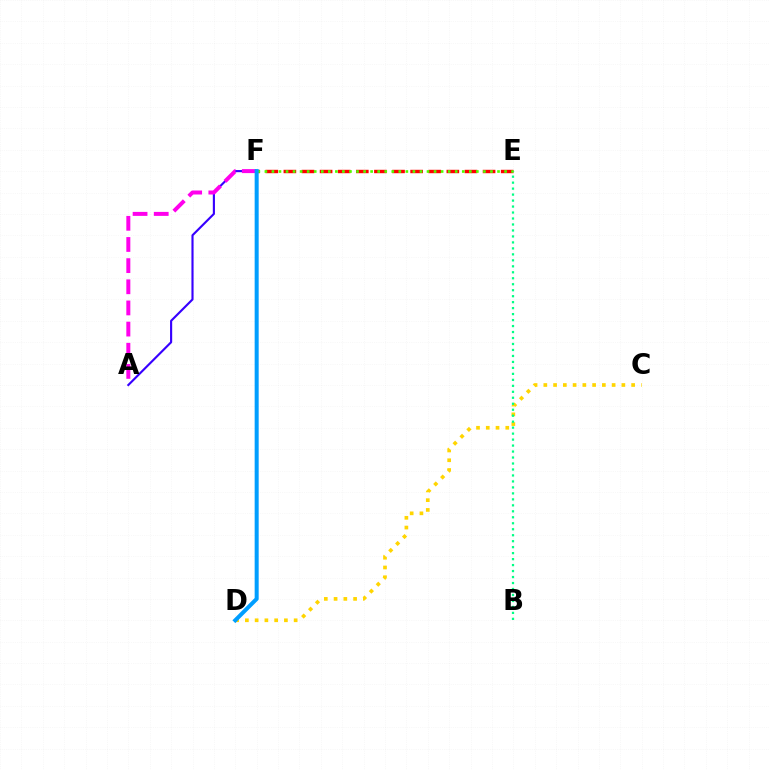{('A', 'F'): [{'color': '#3700ff', 'line_style': 'solid', 'thickness': 1.54}, {'color': '#ff00ed', 'line_style': 'dashed', 'thickness': 2.87}], ('C', 'D'): [{'color': '#ffd500', 'line_style': 'dotted', 'thickness': 2.65}], ('E', 'F'): [{'color': '#ff0000', 'line_style': 'dashed', 'thickness': 2.46}, {'color': '#4fff00', 'line_style': 'dotted', 'thickness': 1.92}], ('B', 'E'): [{'color': '#00ff86', 'line_style': 'dotted', 'thickness': 1.62}], ('D', 'F'): [{'color': '#009eff', 'line_style': 'solid', 'thickness': 2.89}]}